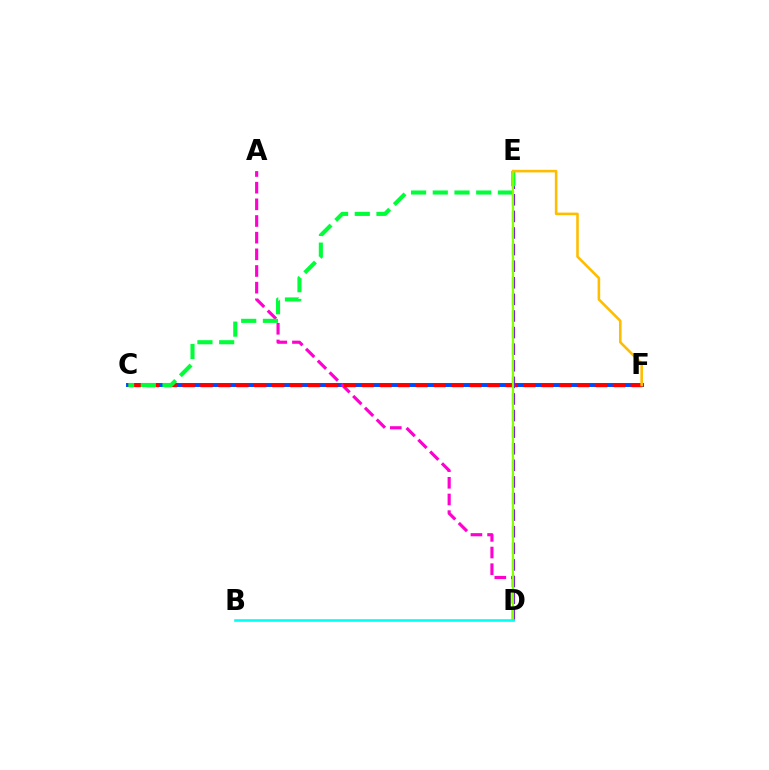{('C', 'F'): [{'color': '#004bff', 'line_style': 'solid', 'thickness': 2.83}, {'color': '#ff0000', 'line_style': 'dashed', 'thickness': 2.44}], ('A', 'D'): [{'color': '#ff00cf', 'line_style': 'dashed', 'thickness': 2.26}], ('D', 'E'): [{'color': '#7200ff', 'line_style': 'dashed', 'thickness': 2.25}, {'color': '#84ff00', 'line_style': 'solid', 'thickness': 1.64}], ('C', 'E'): [{'color': '#00ff39', 'line_style': 'dashed', 'thickness': 2.95}], ('B', 'D'): [{'color': '#00fff6', 'line_style': 'solid', 'thickness': 1.87}], ('E', 'F'): [{'color': '#ffbd00', 'line_style': 'solid', 'thickness': 1.86}]}